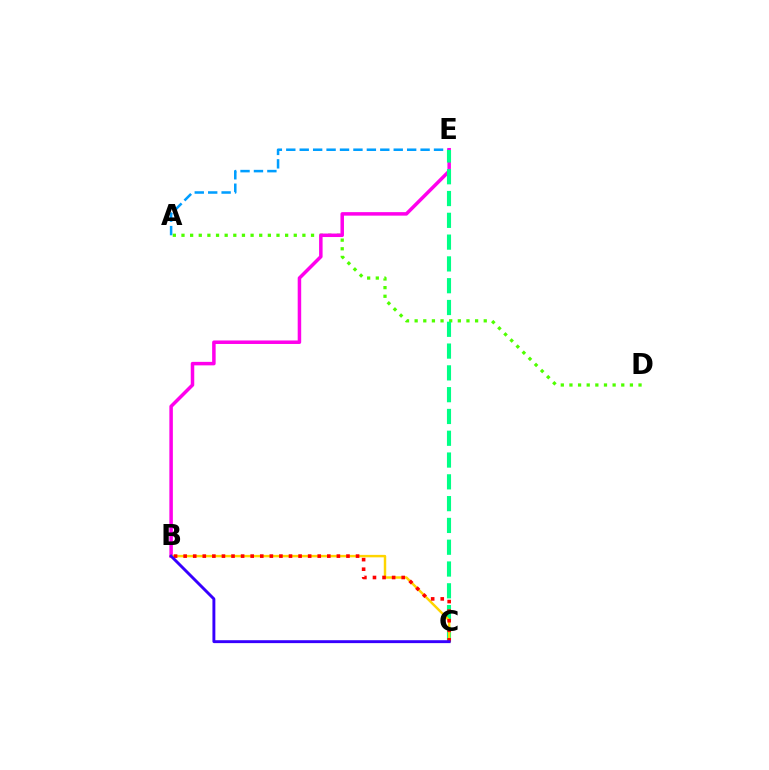{('A', 'E'): [{'color': '#009eff', 'line_style': 'dashed', 'thickness': 1.82}], ('A', 'D'): [{'color': '#4fff00', 'line_style': 'dotted', 'thickness': 2.35}], ('B', 'E'): [{'color': '#ff00ed', 'line_style': 'solid', 'thickness': 2.52}], ('C', 'E'): [{'color': '#00ff86', 'line_style': 'dashed', 'thickness': 2.96}], ('B', 'C'): [{'color': '#ffd500', 'line_style': 'solid', 'thickness': 1.77}, {'color': '#ff0000', 'line_style': 'dotted', 'thickness': 2.6}, {'color': '#3700ff', 'line_style': 'solid', 'thickness': 2.09}]}